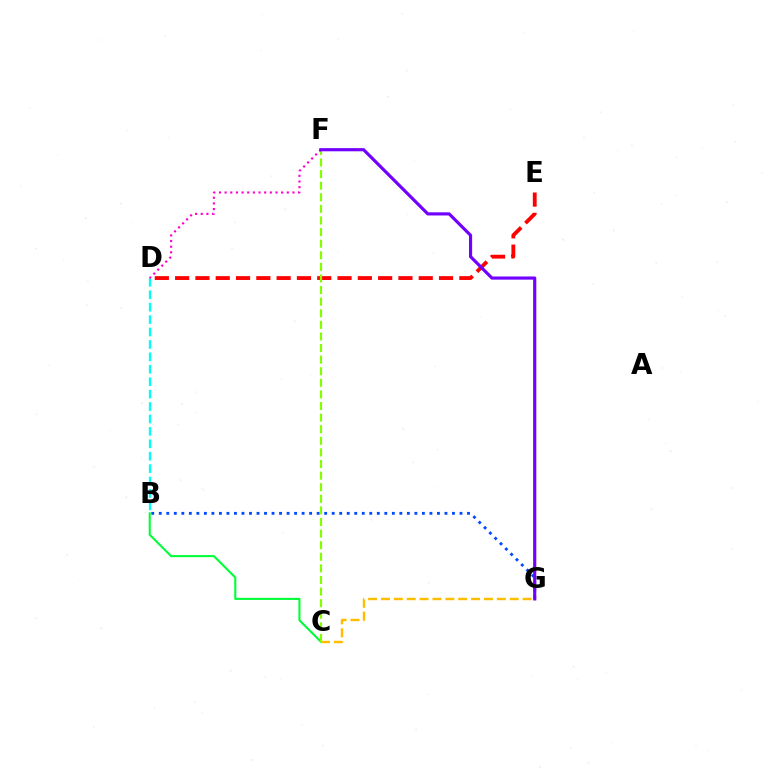{('B', 'C'): [{'color': '#00ff39', 'line_style': 'solid', 'thickness': 1.52}], ('D', 'E'): [{'color': '#ff0000', 'line_style': 'dashed', 'thickness': 2.76}], ('B', 'G'): [{'color': '#004bff', 'line_style': 'dotted', 'thickness': 2.04}], ('C', 'F'): [{'color': '#84ff00', 'line_style': 'dashed', 'thickness': 1.58}], ('B', 'D'): [{'color': '#00fff6', 'line_style': 'dashed', 'thickness': 1.69}], ('D', 'F'): [{'color': '#ff00cf', 'line_style': 'dotted', 'thickness': 1.54}], ('C', 'G'): [{'color': '#ffbd00', 'line_style': 'dashed', 'thickness': 1.75}], ('F', 'G'): [{'color': '#7200ff', 'line_style': 'solid', 'thickness': 2.28}]}